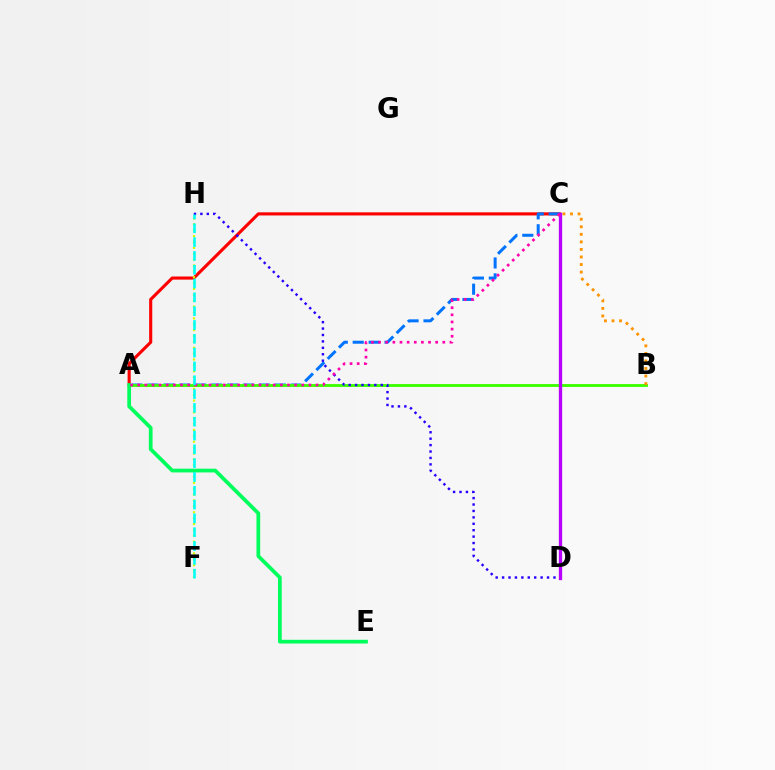{('A', 'C'): [{'color': '#ff0000', 'line_style': 'solid', 'thickness': 2.25}, {'color': '#0074ff', 'line_style': 'dashed', 'thickness': 2.16}, {'color': '#ff00ac', 'line_style': 'dotted', 'thickness': 1.94}], ('A', 'B'): [{'color': '#3dff00', 'line_style': 'solid', 'thickness': 2.06}], ('D', 'H'): [{'color': '#2500ff', 'line_style': 'dotted', 'thickness': 1.74}], ('B', 'C'): [{'color': '#ff9400', 'line_style': 'dotted', 'thickness': 2.05}], ('C', 'D'): [{'color': '#b900ff', 'line_style': 'solid', 'thickness': 2.37}], ('F', 'H'): [{'color': '#d1ff00', 'line_style': 'dotted', 'thickness': 1.6}, {'color': '#00fff6', 'line_style': 'dashed', 'thickness': 1.88}], ('A', 'E'): [{'color': '#00ff5c', 'line_style': 'solid', 'thickness': 2.69}]}